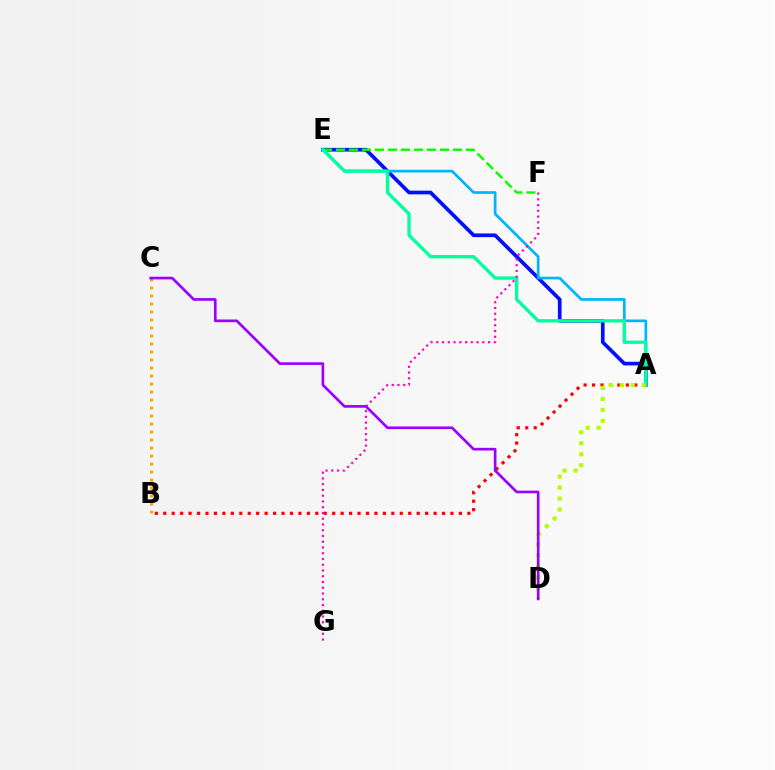{('A', 'E'): [{'color': '#0010ff', 'line_style': 'solid', 'thickness': 2.65}, {'color': '#00b5ff', 'line_style': 'solid', 'thickness': 1.94}, {'color': '#00ff9d', 'line_style': 'solid', 'thickness': 2.39}], ('E', 'F'): [{'color': '#08ff00', 'line_style': 'dashed', 'thickness': 1.77}], ('B', 'C'): [{'color': '#ffa500', 'line_style': 'dotted', 'thickness': 2.17}], ('A', 'B'): [{'color': '#ff0000', 'line_style': 'dotted', 'thickness': 2.3}], ('F', 'G'): [{'color': '#ff00bd', 'line_style': 'dotted', 'thickness': 1.56}], ('A', 'D'): [{'color': '#b3ff00', 'line_style': 'dotted', 'thickness': 2.98}], ('C', 'D'): [{'color': '#9b00ff', 'line_style': 'solid', 'thickness': 1.92}]}